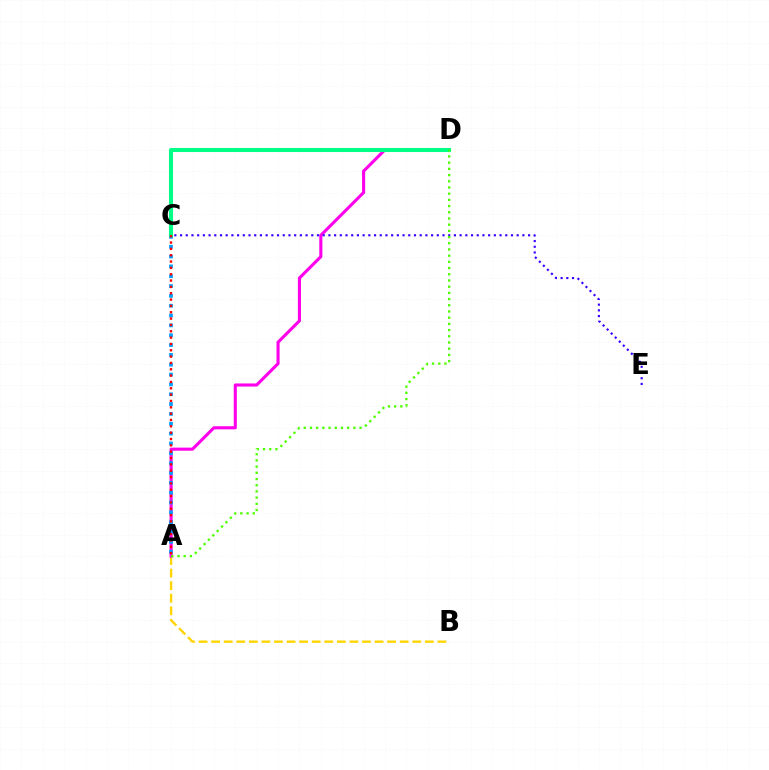{('A', 'B'): [{'color': '#ffd500', 'line_style': 'dashed', 'thickness': 1.71}], ('A', 'D'): [{'color': '#ff00ed', 'line_style': 'solid', 'thickness': 2.23}, {'color': '#4fff00', 'line_style': 'dotted', 'thickness': 1.68}], ('A', 'C'): [{'color': '#009eff', 'line_style': 'dotted', 'thickness': 2.67}, {'color': '#ff0000', 'line_style': 'dotted', 'thickness': 1.72}], ('C', 'E'): [{'color': '#3700ff', 'line_style': 'dotted', 'thickness': 1.55}], ('C', 'D'): [{'color': '#00ff86', 'line_style': 'solid', 'thickness': 2.92}]}